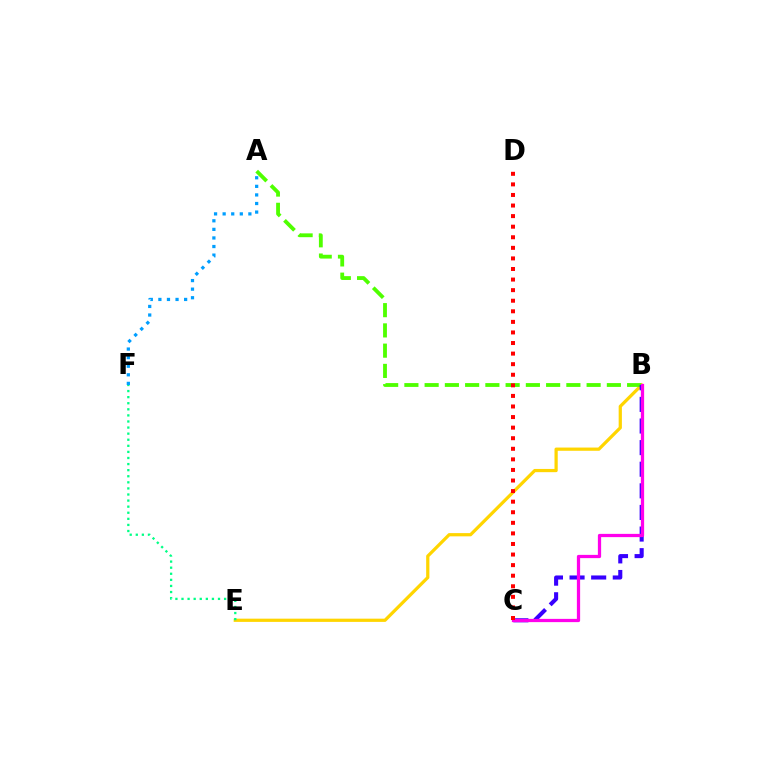{('B', 'E'): [{'color': '#ffd500', 'line_style': 'solid', 'thickness': 2.32}], ('A', 'B'): [{'color': '#4fff00', 'line_style': 'dashed', 'thickness': 2.75}], ('B', 'C'): [{'color': '#3700ff', 'line_style': 'dashed', 'thickness': 2.94}, {'color': '#ff00ed', 'line_style': 'solid', 'thickness': 2.34}], ('E', 'F'): [{'color': '#00ff86', 'line_style': 'dotted', 'thickness': 1.65}], ('A', 'F'): [{'color': '#009eff', 'line_style': 'dotted', 'thickness': 2.33}], ('C', 'D'): [{'color': '#ff0000', 'line_style': 'dotted', 'thickness': 2.87}]}